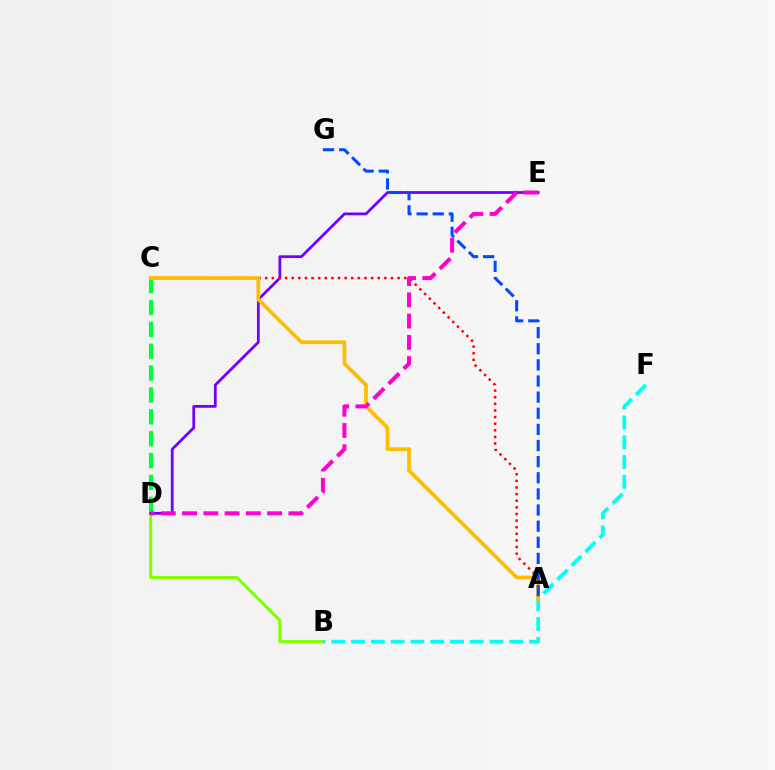{('B', 'D'): [{'color': '#84ff00', 'line_style': 'solid', 'thickness': 2.22}], ('B', 'F'): [{'color': '#00fff6', 'line_style': 'dashed', 'thickness': 2.69}], ('D', 'E'): [{'color': '#7200ff', 'line_style': 'solid', 'thickness': 1.98}, {'color': '#ff00cf', 'line_style': 'dashed', 'thickness': 2.89}], ('A', 'C'): [{'color': '#ff0000', 'line_style': 'dotted', 'thickness': 1.8}, {'color': '#ffbd00', 'line_style': 'solid', 'thickness': 2.7}], ('C', 'D'): [{'color': '#00ff39', 'line_style': 'dashed', 'thickness': 2.97}], ('A', 'G'): [{'color': '#004bff', 'line_style': 'dashed', 'thickness': 2.19}]}